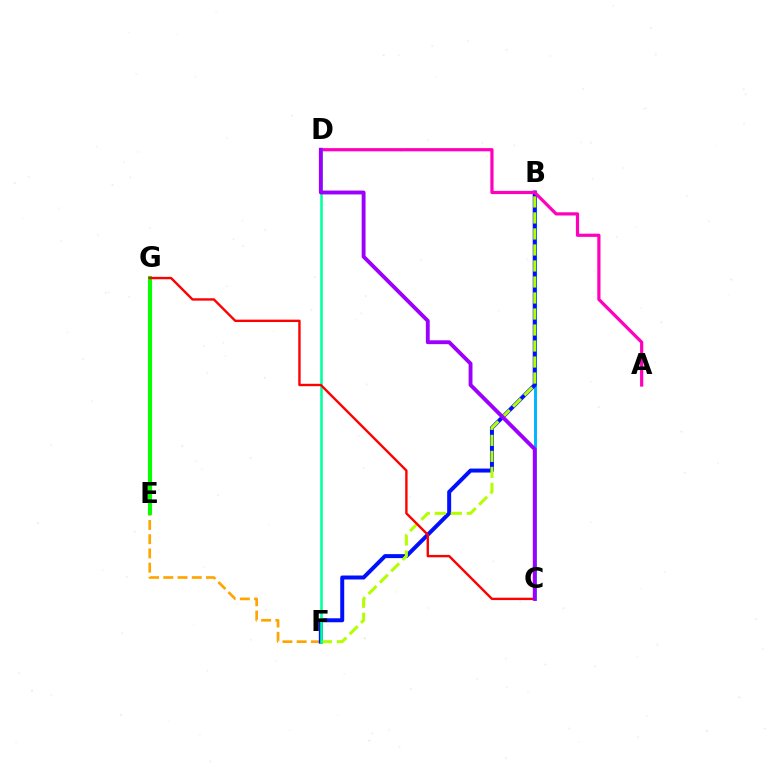{('E', 'F'): [{'color': '#ffa500', 'line_style': 'dashed', 'thickness': 1.93}], ('E', 'G'): [{'color': '#08ff00', 'line_style': 'solid', 'thickness': 2.96}], ('B', 'C'): [{'color': '#00b5ff', 'line_style': 'solid', 'thickness': 2.12}], ('B', 'F'): [{'color': '#0010ff', 'line_style': 'solid', 'thickness': 2.87}, {'color': '#b3ff00', 'line_style': 'dashed', 'thickness': 2.17}], ('A', 'D'): [{'color': '#ff00bd', 'line_style': 'solid', 'thickness': 2.31}], ('D', 'F'): [{'color': '#00ff9d', 'line_style': 'solid', 'thickness': 1.84}], ('C', 'G'): [{'color': '#ff0000', 'line_style': 'solid', 'thickness': 1.71}], ('C', 'D'): [{'color': '#9b00ff', 'line_style': 'solid', 'thickness': 2.78}]}